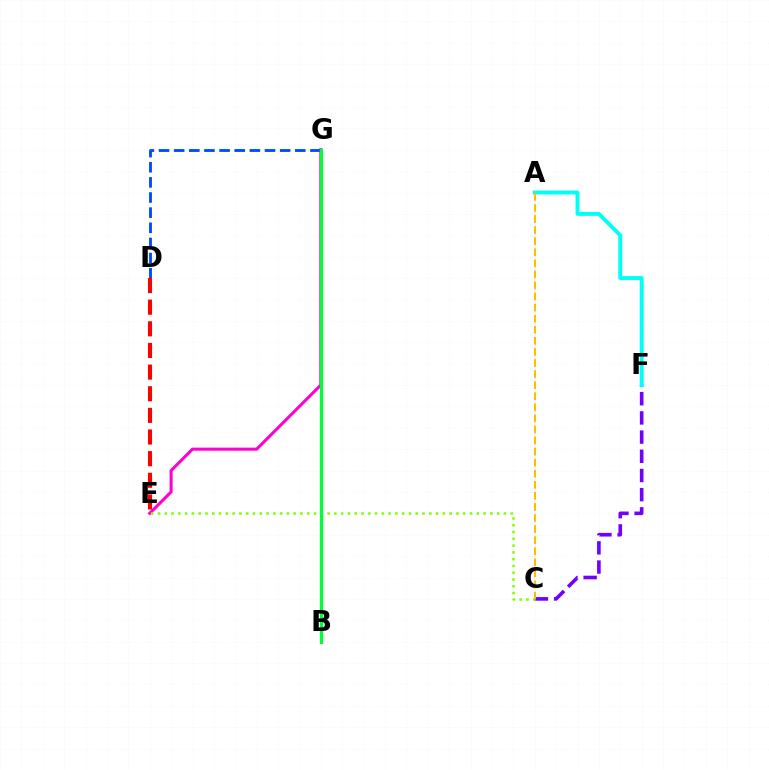{('E', 'G'): [{'color': '#ff00cf', 'line_style': 'solid', 'thickness': 2.21}], ('C', 'F'): [{'color': '#7200ff', 'line_style': 'dashed', 'thickness': 2.61}], ('D', 'G'): [{'color': '#004bff', 'line_style': 'dashed', 'thickness': 2.06}], ('D', 'E'): [{'color': '#ff0000', 'line_style': 'dashed', 'thickness': 2.94}], ('C', 'E'): [{'color': '#84ff00', 'line_style': 'dotted', 'thickness': 1.84}], ('B', 'G'): [{'color': '#00ff39', 'line_style': 'solid', 'thickness': 2.37}], ('A', 'F'): [{'color': '#00fff6', 'line_style': 'solid', 'thickness': 2.82}], ('A', 'C'): [{'color': '#ffbd00', 'line_style': 'dashed', 'thickness': 1.5}]}